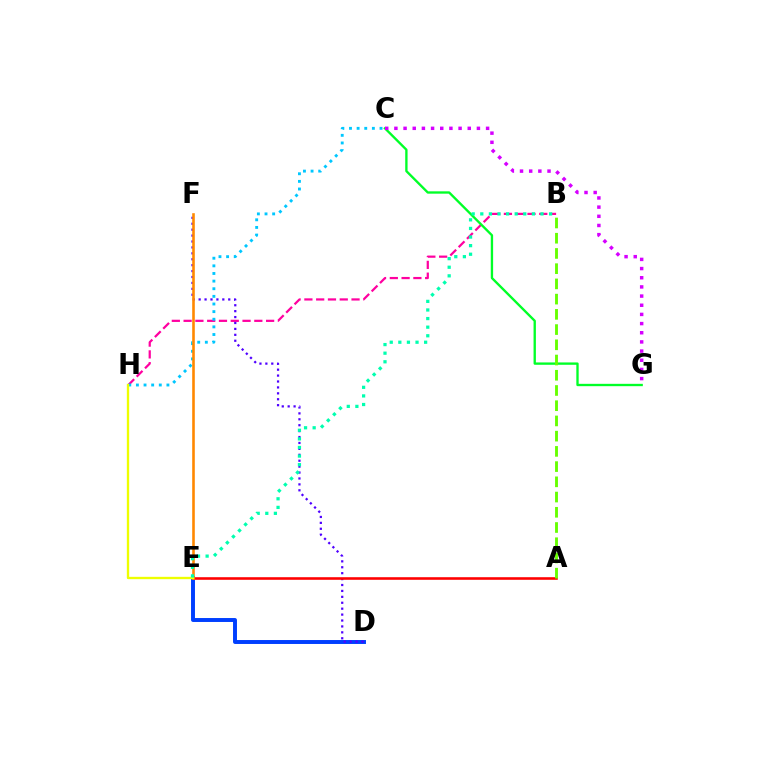{('B', 'H'): [{'color': '#ff00a0', 'line_style': 'dashed', 'thickness': 1.6}], ('C', 'H'): [{'color': '#00c7ff', 'line_style': 'dotted', 'thickness': 2.07}], ('D', 'E'): [{'color': '#003fff', 'line_style': 'solid', 'thickness': 2.83}], ('D', 'F'): [{'color': '#4f00ff', 'line_style': 'dotted', 'thickness': 1.61}], ('A', 'E'): [{'color': '#ff0000', 'line_style': 'solid', 'thickness': 1.86}], ('E', 'F'): [{'color': '#ff8800', 'line_style': 'solid', 'thickness': 1.87}], ('C', 'G'): [{'color': '#00ff27', 'line_style': 'solid', 'thickness': 1.69}, {'color': '#d600ff', 'line_style': 'dotted', 'thickness': 2.49}], ('A', 'B'): [{'color': '#66ff00', 'line_style': 'dashed', 'thickness': 2.07}], ('E', 'H'): [{'color': '#eeff00', 'line_style': 'solid', 'thickness': 1.69}], ('B', 'E'): [{'color': '#00ffaf', 'line_style': 'dotted', 'thickness': 2.34}]}